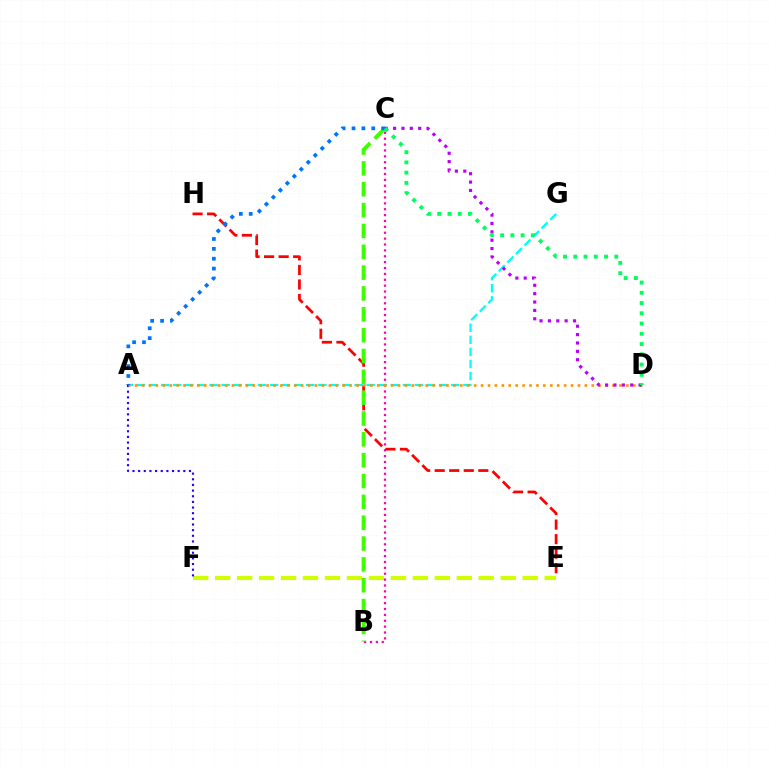{('A', 'G'): [{'color': '#00fff6', 'line_style': 'dashed', 'thickness': 1.64}], ('E', 'F'): [{'color': '#d1ff00', 'line_style': 'dashed', 'thickness': 2.98}], ('B', 'C'): [{'color': '#ff00ac', 'line_style': 'dotted', 'thickness': 1.6}, {'color': '#3dff00', 'line_style': 'dashed', 'thickness': 2.83}], ('E', 'H'): [{'color': '#ff0000', 'line_style': 'dashed', 'thickness': 1.98}], ('A', 'F'): [{'color': '#2500ff', 'line_style': 'dotted', 'thickness': 1.54}], ('A', 'D'): [{'color': '#ff9400', 'line_style': 'dotted', 'thickness': 1.88}], ('A', 'C'): [{'color': '#0074ff', 'line_style': 'dotted', 'thickness': 2.68}], ('C', 'D'): [{'color': '#b900ff', 'line_style': 'dotted', 'thickness': 2.27}, {'color': '#00ff5c', 'line_style': 'dotted', 'thickness': 2.79}]}